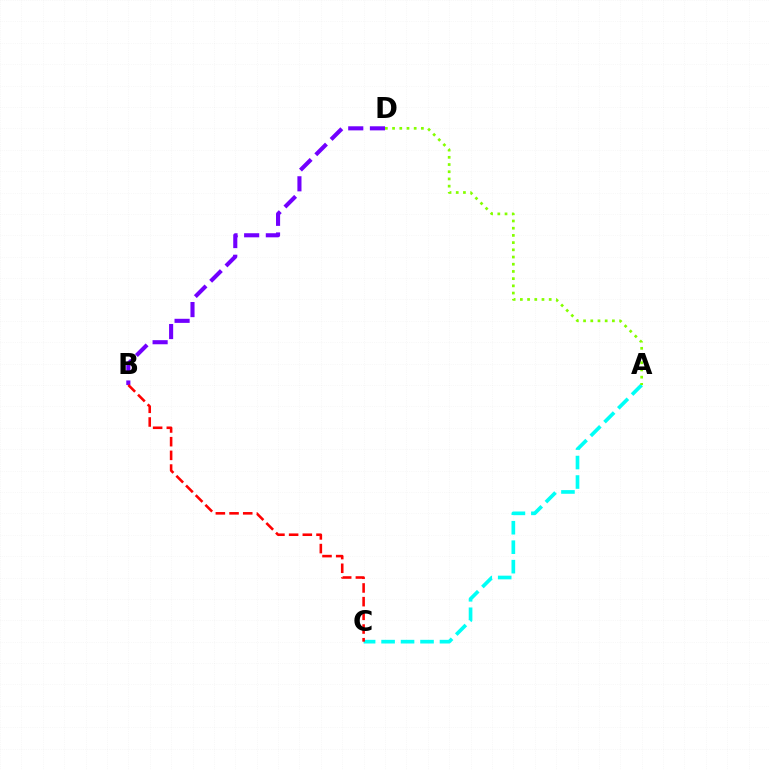{('A', 'C'): [{'color': '#00fff6', 'line_style': 'dashed', 'thickness': 2.64}], ('A', 'D'): [{'color': '#84ff00', 'line_style': 'dotted', 'thickness': 1.96}], ('B', 'D'): [{'color': '#7200ff', 'line_style': 'dashed', 'thickness': 2.95}], ('B', 'C'): [{'color': '#ff0000', 'line_style': 'dashed', 'thickness': 1.86}]}